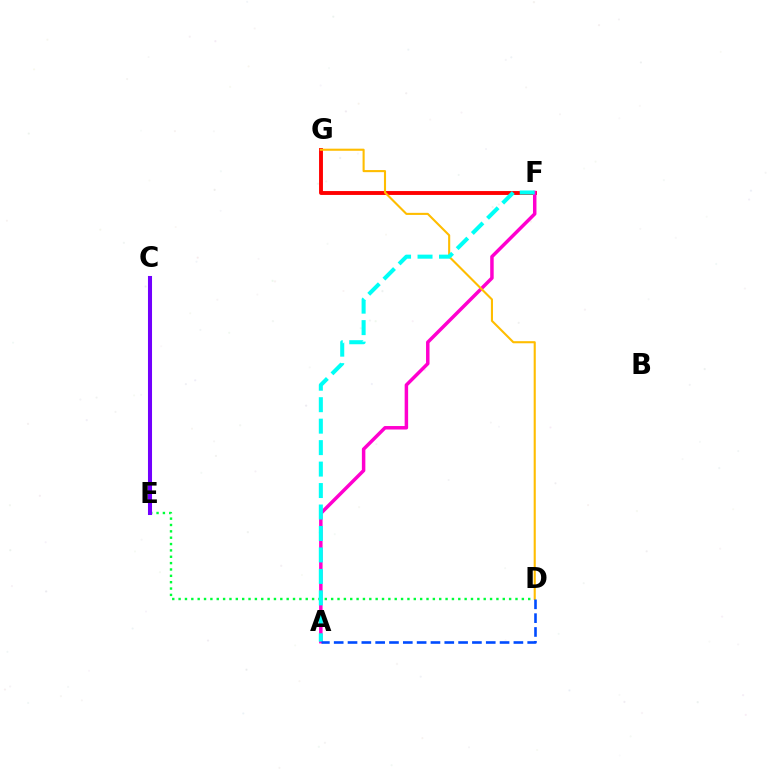{('F', 'G'): [{'color': '#ff0000', 'line_style': 'solid', 'thickness': 2.8}], ('A', 'F'): [{'color': '#ff00cf', 'line_style': 'solid', 'thickness': 2.51}, {'color': '#00fff6', 'line_style': 'dashed', 'thickness': 2.92}], ('C', 'E'): [{'color': '#84ff00', 'line_style': 'solid', 'thickness': 2.58}, {'color': '#7200ff', 'line_style': 'solid', 'thickness': 2.92}], ('D', 'E'): [{'color': '#00ff39', 'line_style': 'dotted', 'thickness': 1.73}], ('D', 'G'): [{'color': '#ffbd00', 'line_style': 'solid', 'thickness': 1.51}], ('A', 'D'): [{'color': '#004bff', 'line_style': 'dashed', 'thickness': 1.88}]}